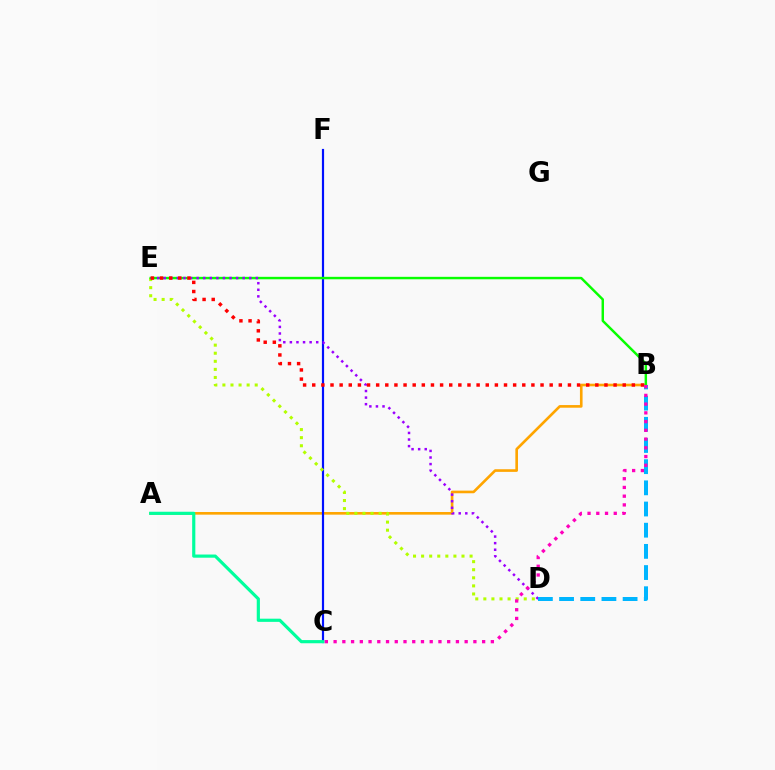{('A', 'B'): [{'color': '#ffa500', 'line_style': 'solid', 'thickness': 1.9}], ('C', 'F'): [{'color': '#0010ff', 'line_style': 'solid', 'thickness': 1.58}], ('D', 'E'): [{'color': '#b3ff00', 'line_style': 'dotted', 'thickness': 2.19}, {'color': '#9b00ff', 'line_style': 'dotted', 'thickness': 1.79}], ('B', 'E'): [{'color': '#08ff00', 'line_style': 'solid', 'thickness': 1.77}, {'color': '#ff0000', 'line_style': 'dotted', 'thickness': 2.48}], ('A', 'C'): [{'color': '#00ff9d', 'line_style': 'solid', 'thickness': 2.29}], ('B', 'D'): [{'color': '#00b5ff', 'line_style': 'dashed', 'thickness': 2.88}], ('B', 'C'): [{'color': '#ff00bd', 'line_style': 'dotted', 'thickness': 2.37}]}